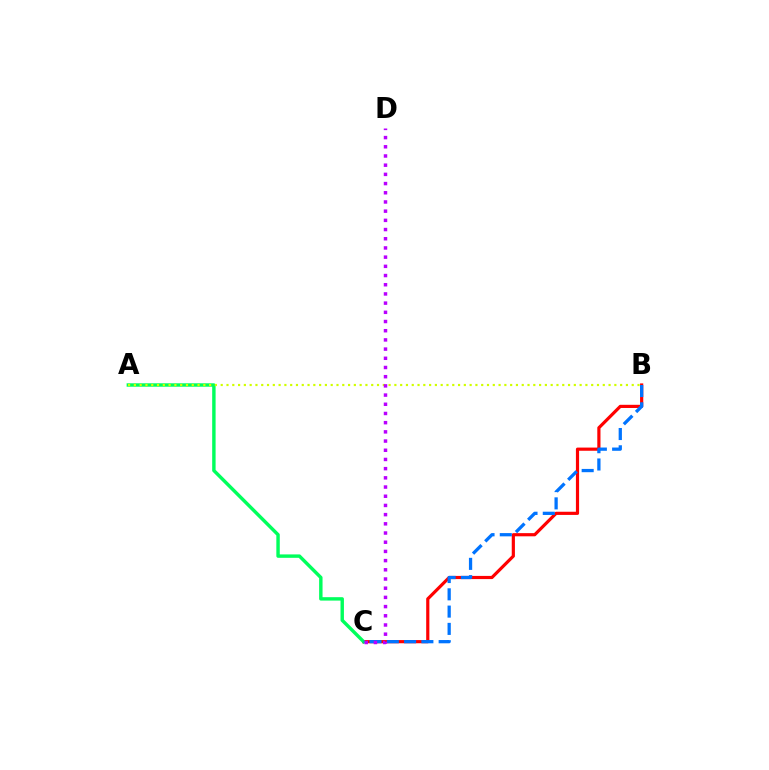{('B', 'C'): [{'color': '#ff0000', 'line_style': 'solid', 'thickness': 2.29}, {'color': '#0074ff', 'line_style': 'dashed', 'thickness': 2.35}], ('A', 'C'): [{'color': '#00ff5c', 'line_style': 'solid', 'thickness': 2.46}], ('A', 'B'): [{'color': '#d1ff00', 'line_style': 'dotted', 'thickness': 1.57}], ('C', 'D'): [{'color': '#b900ff', 'line_style': 'dotted', 'thickness': 2.5}]}